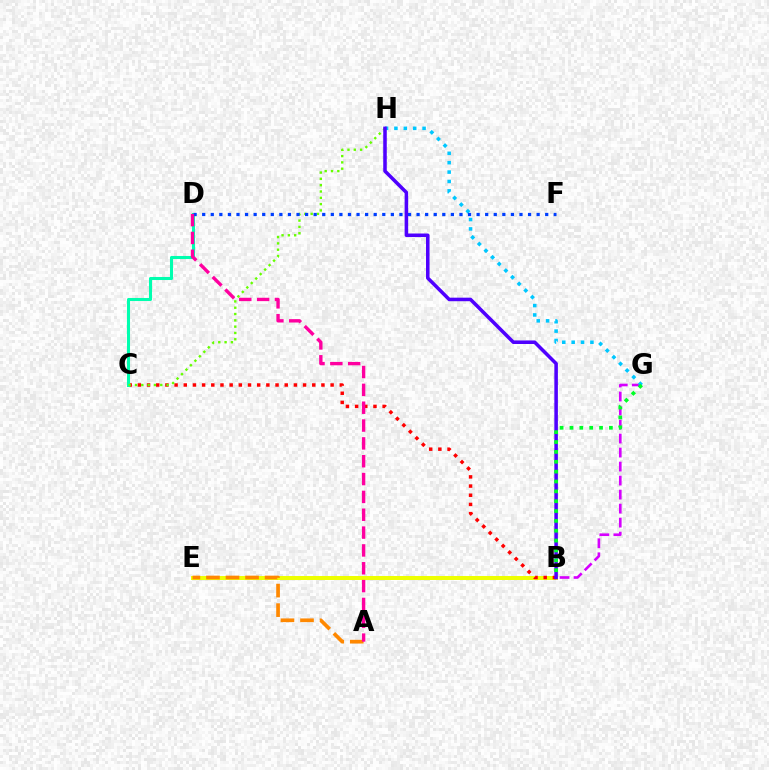{('B', 'E'): [{'color': '#eeff00', 'line_style': 'solid', 'thickness': 2.88}], ('A', 'E'): [{'color': '#ff8800', 'line_style': 'dashed', 'thickness': 2.66}], ('B', 'C'): [{'color': '#ff0000', 'line_style': 'dotted', 'thickness': 2.49}], ('C', 'D'): [{'color': '#00ffaf', 'line_style': 'solid', 'thickness': 2.19}], ('C', 'H'): [{'color': '#66ff00', 'line_style': 'dotted', 'thickness': 1.71}], ('B', 'G'): [{'color': '#d600ff', 'line_style': 'dashed', 'thickness': 1.9}, {'color': '#00ff27', 'line_style': 'dotted', 'thickness': 2.68}], ('G', 'H'): [{'color': '#00c7ff', 'line_style': 'dotted', 'thickness': 2.55}], ('D', 'F'): [{'color': '#003fff', 'line_style': 'dotted', 'thickness': 2.33}], ('A', 'D'): [{'color': '#ff00a0', 'line_style': 'dashed', 'thickness': 2.42}], ('B', 'H'): [{'color': '#4f00ff', 'line_style': 'solid', 'thickness': 2.55}]}